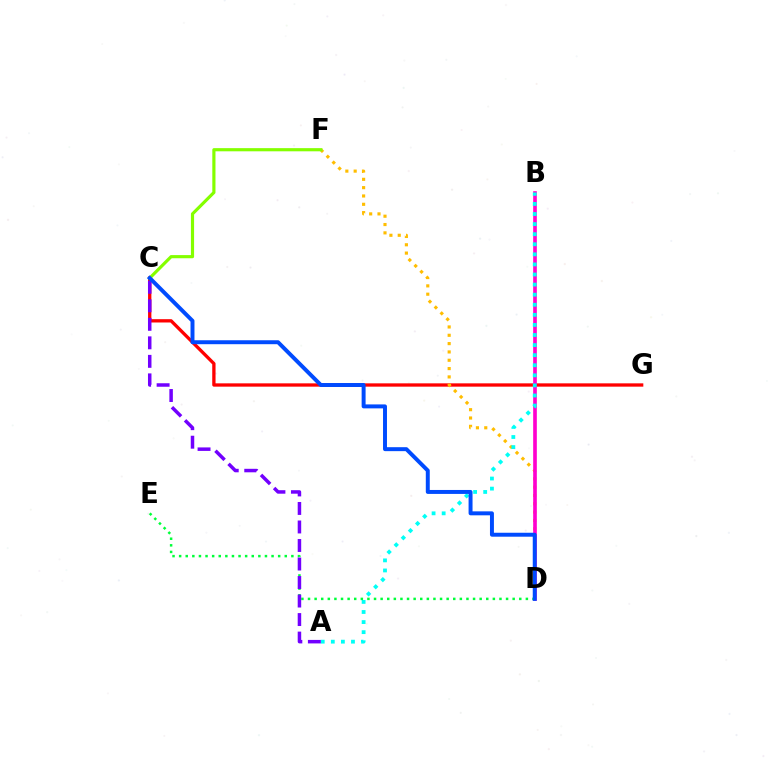{('C', 'G'): [{'color': '#ff0000', 'line_style': 'solid', 'thickness': 2.38}], ('D', 'F'): [{'color': '#ffbd00', 'line_style': 'dotted', 'thickness': 2.26}], ('B', 'D'): [{'color': '#ff00cf', 'line_style': 'solid', 'thickness': 2.63}], ('A', 'B'): [{'color': '#00fff6', 'line_style': 'dotted', 'thickness': 2.74}], ('D', 'E'): [{'color': '#00ff39', 'line_style': 'dotted', 'thickness': 1.79}], ('A', 'C'): [{'color': '#7200ff', 'line_style': 'dashed', 'thickness': 2.52}], ('C', 'F'): [{'color': '#84ff00', 'line_style': 'solid', 'thickness': 2.28}], ('C', 'D'): [{'color': '#004bff', 'line_style': 'solid', 'thickness': 2.85}]}